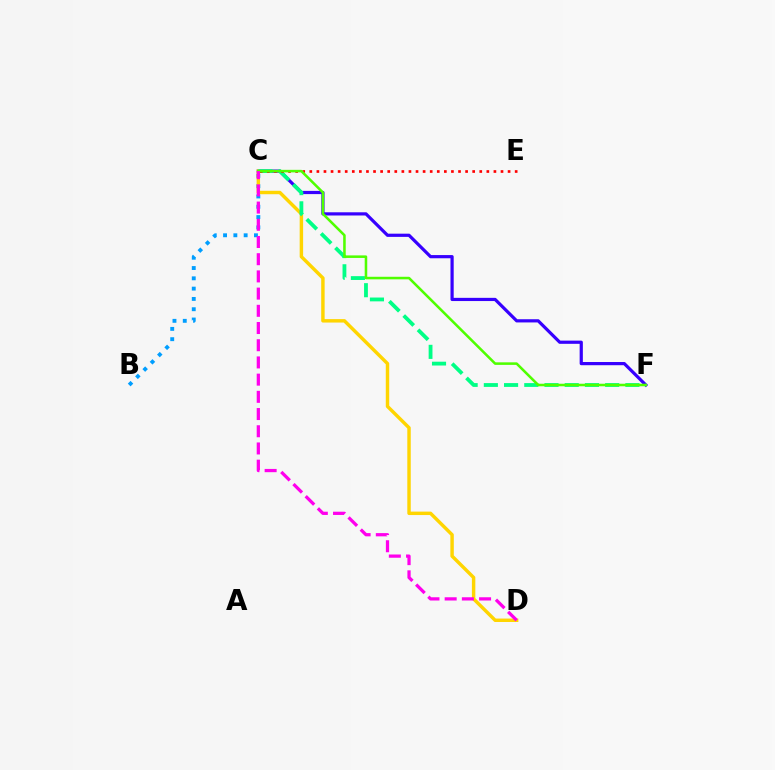{('C', 'F'): [{'color': '#3700ff', 'line_style': 'solid', 'thickness': 2.31}, {'color': '#00ff86', 'line_style': 'dashed', 'thickness': 2.75}, {'color': '#4fff00', 'line_style': 'solid', 'thickness': 1.83}], ('B', 'C'): [{'color': '#009eff', 'line_style': 'dotted', 'thickness': 2.8}], ('C', 'D'): [{'color': '#ffd500', 'line_style': 'solid', 'thickness': 2.48}, {'color': '#ff00ed', 'line_style': 'dashed', 'thickness': 2.34}], ('C', 'E'): [{'color': '#ff0000', 'line_style': 'dotted', 'thickness': 1.92}]}